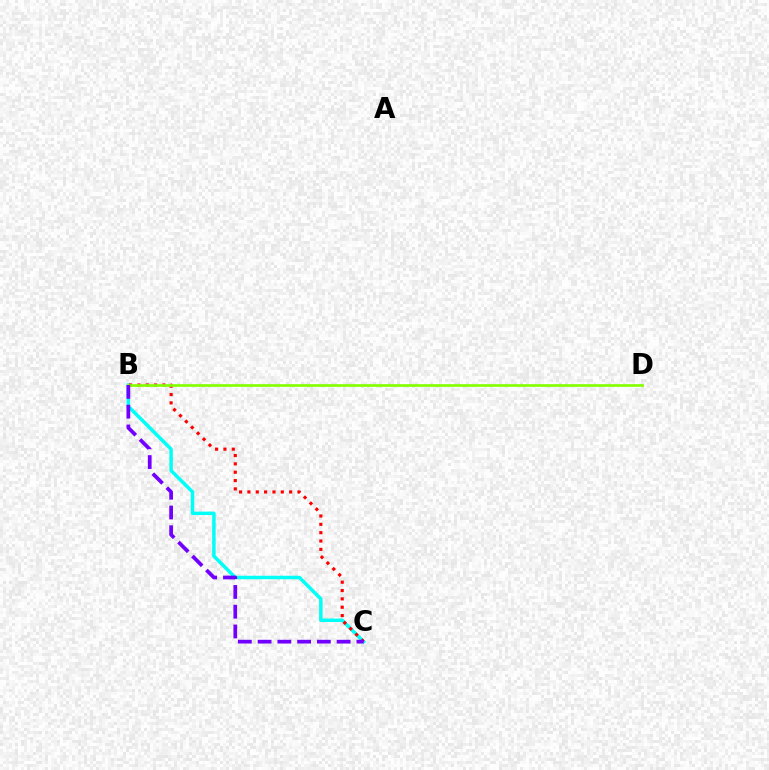{('B', 'C'): [{'color': '#00fff6', 'line_style': 'solid', 'thickness': 2.5}, {'color': '#ff0000', 'line_style': 'dotted', 'thickness': 2.27}, {'color': '#7200ff', 'line_style': 'dashed', 'thickness': 2.68}], ('B', 'D'): [{'color': '#84ff00', 'line_style': 'solid', 'thickness': 1.93}]}